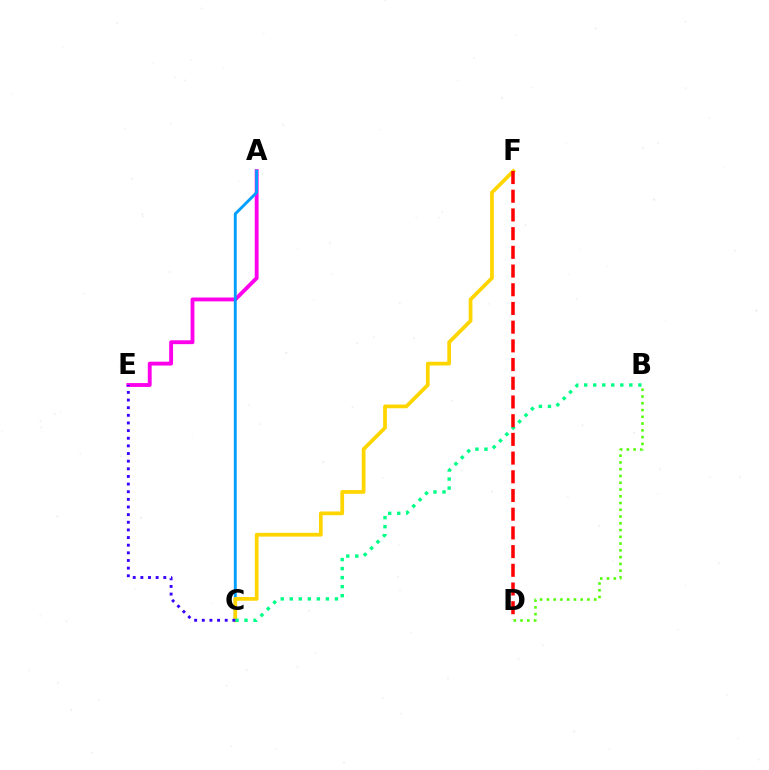{('A', 'E'): [{'color': '#ff00ed', 'line_style': 'solid', 'thickness': 2.78}], ('A', 'C'): [{'color': '#009eff', 'line_style': 'solid', 'thickness': 2.09}], ('B', 'D'): [{'color': '#4fff00', 'line_style': 'dotted', 'thickness': 1.84}], ('C', 'F'): [{'color': '#ffd500', 'line_style': 'solid', 'thickness': 2.69}], ('B', 'C'): [{'color': '#00ff86', 'line_style': 'dotted', 'thickness': 2.45}], ('C', 'E'): [{'color': '#3700ff', 'line_style': 'dotted', 'thickness': 2.08}], ('D', 'F'): [{'color': '#ff0000', 'line_style': 'dashed', 'thickness': 2.54}]}